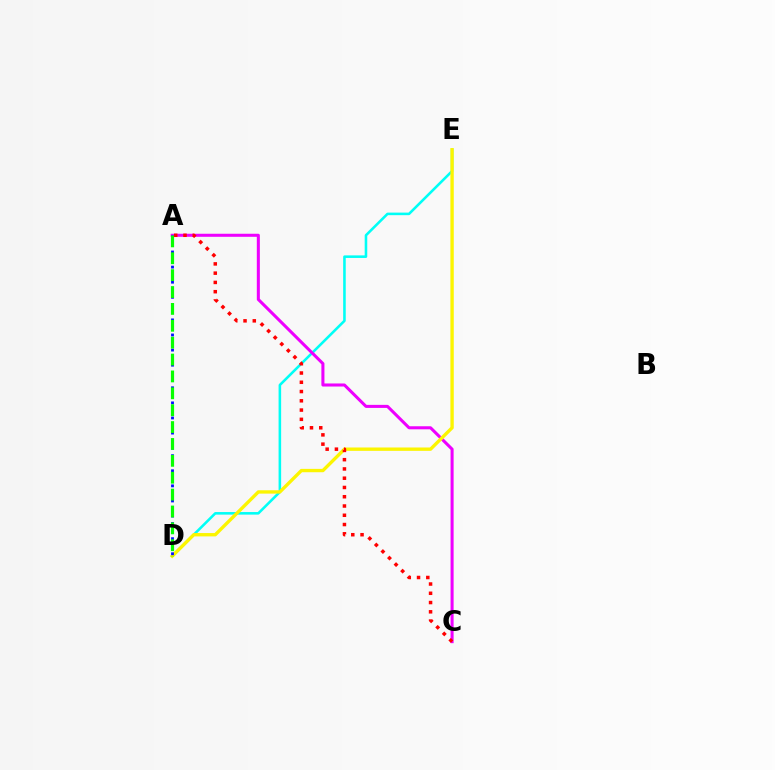{('D', 'E'): [{'color': '#00fff6', 'line_style': 'solid', 'thickness': 1.85}, {'color': '#fcf500', 'line_style': 'solid', 'thickness': 2.41}], ('A', 'C'): [{'color': '#ee00ff', 'line_style': 'solid', 'thickness': 2.2}, {'color': '#ff0000', 'line_style': 'dotted', 'thickness': 2.52}], ('A', 'D'): [{'color': '#0010ff', 'line_style': 'dotted', 'thickness': 2.05}, {'color': '#08ff00', 'line_style': 'dashed', 'thickness': 2.29}]}